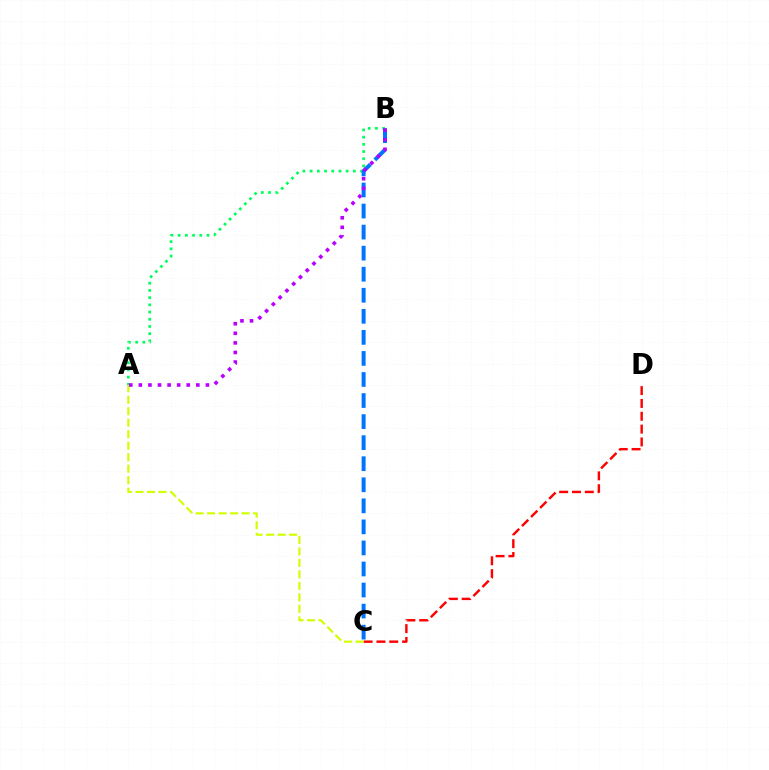{('C', 'D'): [{'color': '#ff0000', 'line_style': 'dashed', 'thickness': 1.74}], ('A', 'C'): [{'color': '#d1ff00', 'line_style': 'dashed', 'thickness': 1.56}], ('A', 'B'): [{'color': '#00ff5c', 'line_style': 'dotted', 'thickness': 1.96}, {'color': '#b900ff', 'line_style': 'dotted', 'thickness': 2.6}], ('B', 'C'): [{'color': '#0074ff', 'line_style': 'dashed', 'thickness': 2.86}]}